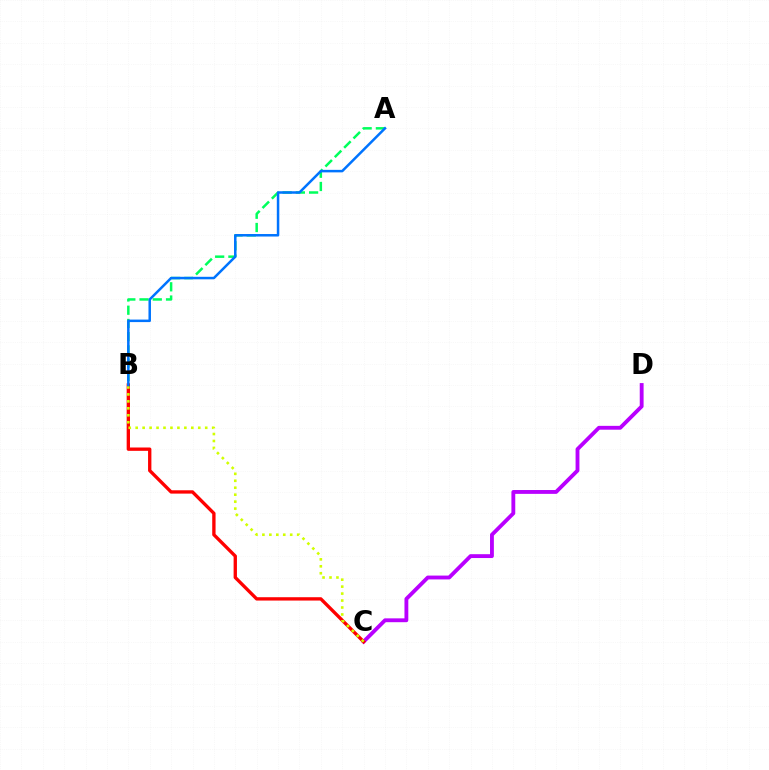{('C', 'D'): [{'color': '#b900ff', 'line_style': 'solid', 'thickness': 2.77}], ('A', 'B'): [{'color': '#00ff5c', 'line_style': 'dashed', 'thickness': 1.8}, {'color': '#0074ff', 'line_style': 'solid', 'thickness': 1.81}], ('B', 'C'): [{'color': '#ff0000', 'line_style': 'solid', 'thickness': 2.4}, {'color': '#d1ff00', 'line_style': 'dotted', 'thickness': 1.89}]}